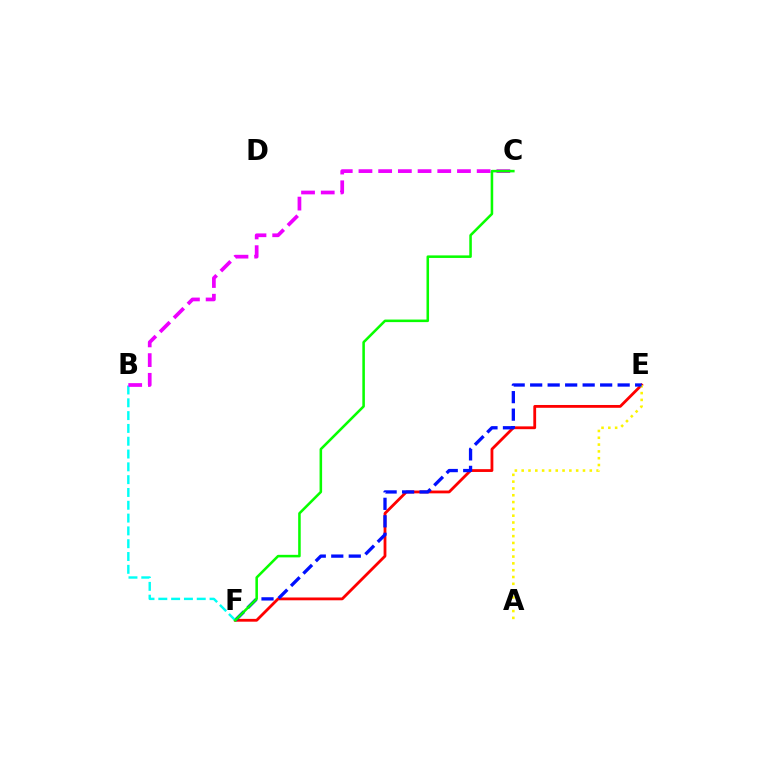{('E', 'F'): [{'color': '#ff0000', 'line_style': 'solid', 'thickness': 2.02}, {'color': '#0010ff', 'line_style': 'dashed', 'thickness': 2.38}], ('A', 'E'): [{'color': '#fcf500', 'line_style': 'dotted', 'thickness': 1.85}], ('B', 'F'): [{'color': '#00fff6', 'line_style': 'dashed', 'thickness': 1.74}], ('B', 'C'): [{'color': '#ee00ff', 'line_style': 'dashed', 'thickness': 2.68}], ('C', 'F'): [{'color': '#08ff00', 'line_style': 'solid', 'thickness': 1.84}]}